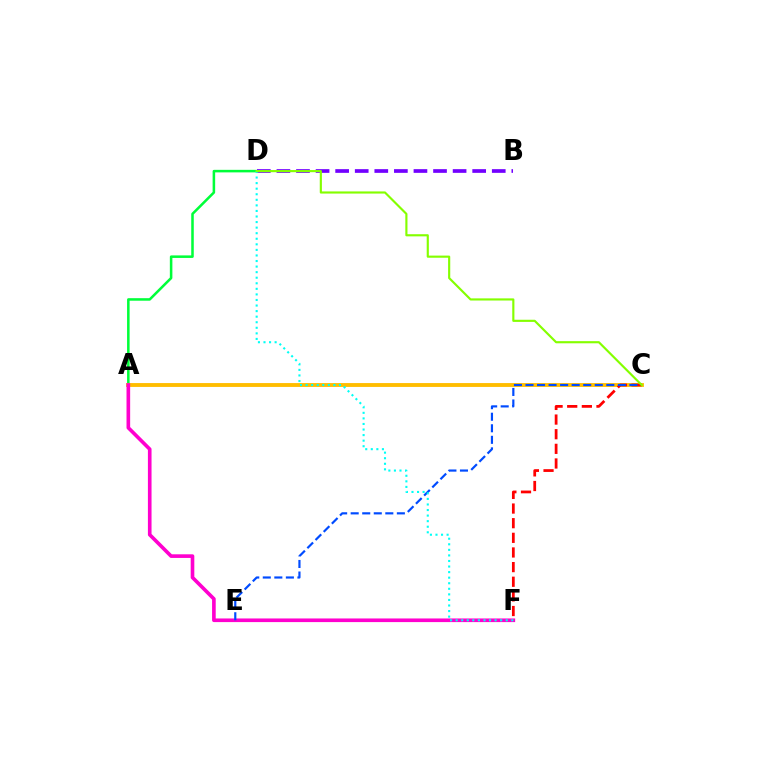{('A', 'D'): [{'color': '#00ff39', 'line_style': 'solid', 'thickness': 1.83}], ('B', 'D'): [{'color': '#7200ff', 'line_style': 'dashed', 'thickness': 2.66}], ('A', 'C'): [{'color': '#ffbd00', 'line_style': 'solid', 'thickness': 2.78}], ('A', 'F'): [{'color': '#ff00cf', 'line_style': 'solid', 'thickness': 2.62}], ('C', 'F'): [{'color': '#ff0000', 'line_style': 'dashed', 'thickness': 1.99}], ('C', 'E'): [{'color': '#004bff', 'line_style': 'dashed', 'thickness': 1.57}], ('D', 'F'): [{'color': '#00fff6', 'line_style': 'dotted', 'thickness': 1.51}], ('C', 'D'): [{'color': '#84ff00', 'line_style': 'solid', 'thickness': 1.55}]}